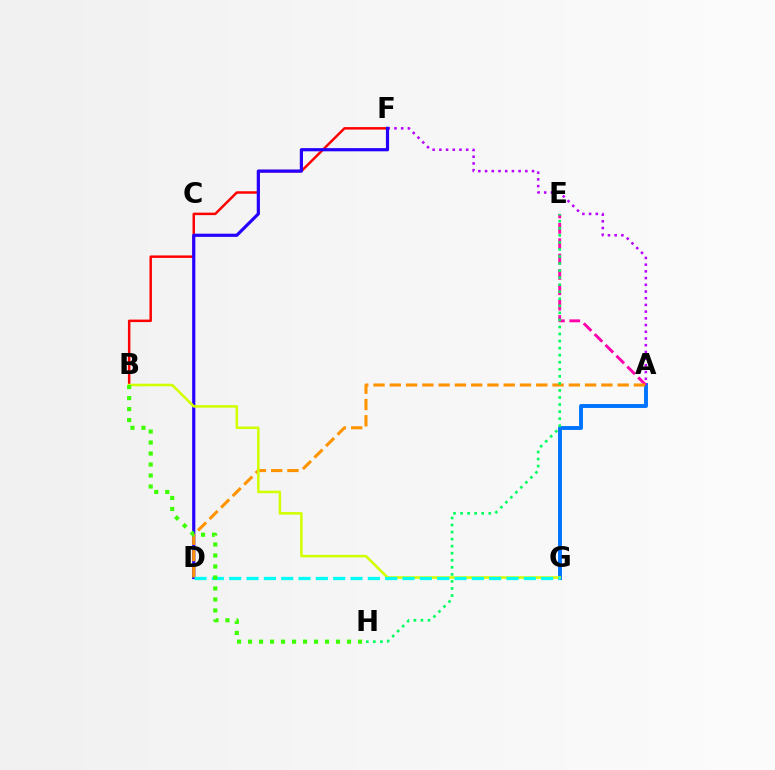{('A', 'G'): [{'color': '#0074ff', 'line_style': 'solid', 'thickness': 2.81}], ('A', 'E'): [{'color': '#ff00ac', 'line_style': 'dashed', 'thickness': 2.09}], ('B', 'F'): [{'color': '#ff0000', 'line_style': 'solid', 'thickness': 1.78}], ('A', 'F'): [{'color': '#b900ff', 'line_style': 'dotted', 'thickness': 1.82}], ('D', 'F'): [{'color': '#2500ff', 'line_style': 'solid', 'thickness': 2.29}], ('A', 'D'): [{'color': '#ff9400', 'line_style': 'dashed', 'thickness': 2.21}], ('B', 'G'): [{'color': '#d1ff00', 'line_style': 'solid', 'thickness': 1.84}], ('D', 'G'): [{'color': '#00fff6', 'line_style': 'dashed', 'thickness': 2.35}], ('E', 'H'): [{'color': '#00ff5c', 'line_style': 'dotted', 'thickness': 1.92}], ('B', 'H'): [{'color': '#3dff00', 'line_style': 'dotted', 'thickness': 2.99}]}